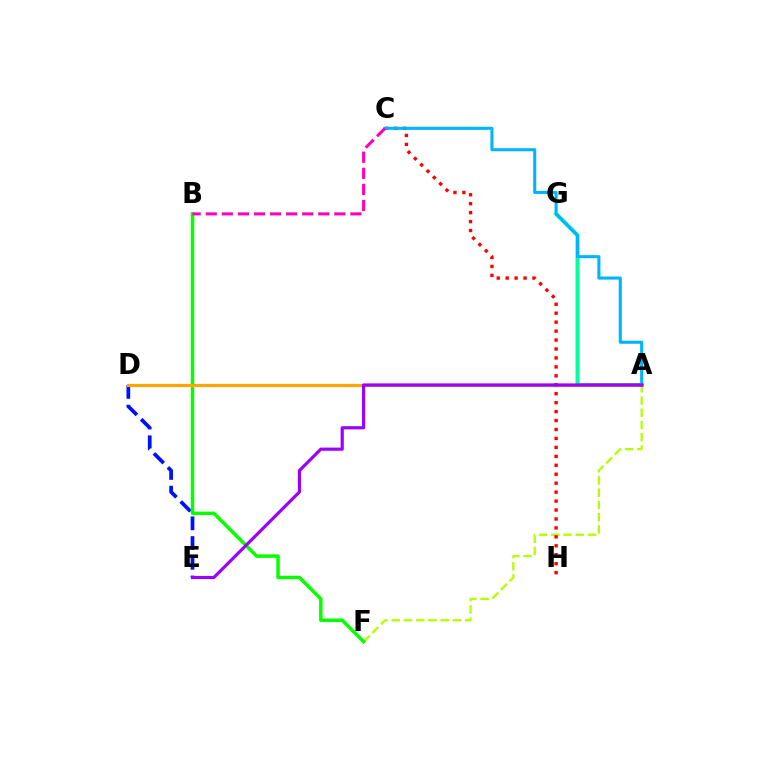{('A', 'F'): [{'color': '#b3ff00', 'line_style': 'dashed', 'thickness': 1.66}], ('D', 'E'): [{'color': '#0010ff', 'line_style': 'dashed', 'thickness': 2.68}], ('B', 'F'): [{'color': '#08ff00', 'line_style': 'solid', 'thickness': 2.51}], ('A', 'G'): [{'color': '#00ff9d', 'line_style': 'solid', 'thickness': 2.85}], ('A', 'D'): [{'color': '#ffa500', 'line_style': 'solid', 'thickness': 2.3}], ('C', 'H'): [{'color': '#ff0000', 'line_style': 'dotted', 'thickness': 2.43}], ('A', 'C'): [{'color': '#00b5ff', 'line_style': 'solid', 'thickness': 2.22}], ('B', 'C'): [{'color': '#ff00bd', 'line_style': 'dashed', 'thickness': 2.18}], ('A', 'E'): [{'color': '#9b00ff', 'line_style': 'solid', 'thickness': 2.28}]}